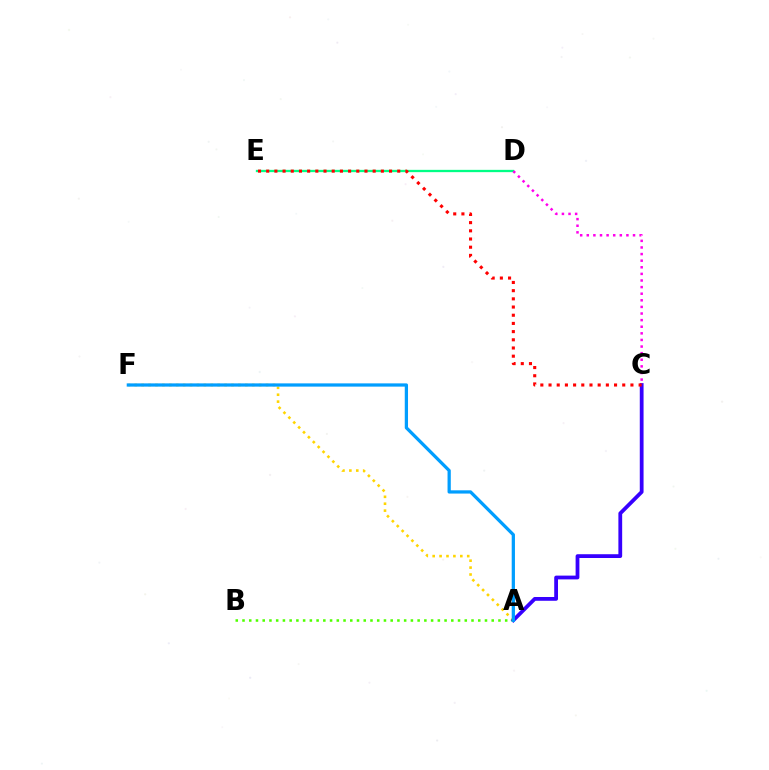{('D', 'E'): [{'color': '#00ff86', 'line_style': 'solid', 'thickness': 1.65}], ('A', 'F'): [{'color': '#ffd500', 'line_style': 'dotted', 'thickness': 1.88}, {'color': '#009eff', 'line_style': 'solid', 'thickness': 2.34}], ('A', 'C'): [{'color': '#3700ff', 'line_style': 'solid', 'thickness': 2.72}], ('C', 'D'): [{'color': '#ff00ed', 'line_style': 'dotted', 'thickness': 1.79}], ('A', 'B'): [{'color': '#4fff00', 'line_style': 'dotted', 'thickness': 1.83}], ('C', 'E'): [{'color': '#ff0000', 'line_style': 'dotted', 'thickness': 2.23}]}